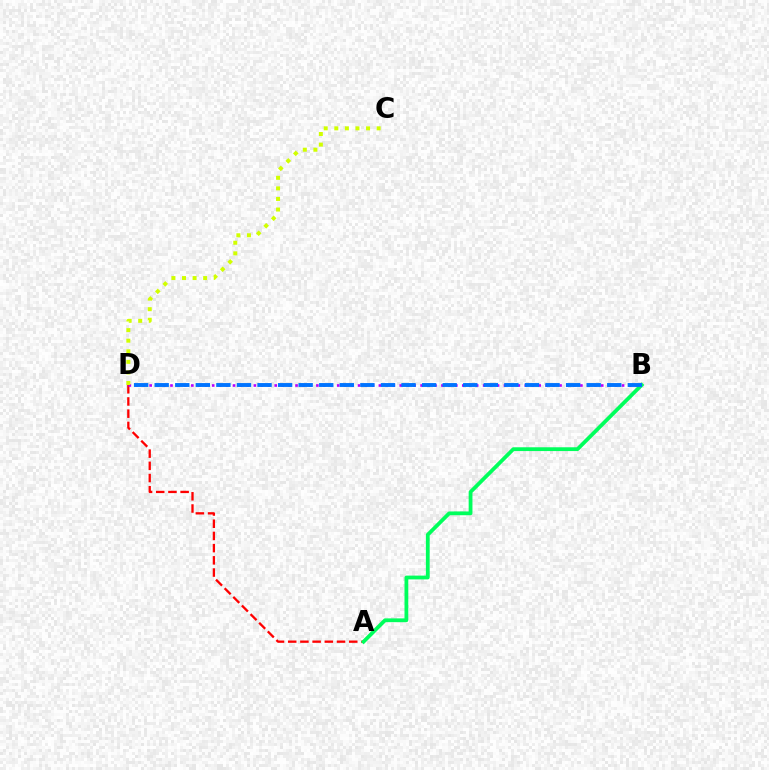{('A', 'D'): [{'color': '#ff0000', 'line_style': 'dashed', 'thickness': 1.66}], ('B', 'D'): [{'color': '#b900ff', 'line_style': 'dotted', 'thickness': 1.89}, {'color': '#0074ff', 'line_style': 'dashed', 'thickness': 2.79}], ('C', 'D'): [{'color': '#d1ff00', 'line_style': 'dotted', 'thickness': 2.87}], ('A', 'B'): [{'color': '#00ff5c', 'line_style': 'solid', 'thickness': 2.73}]}